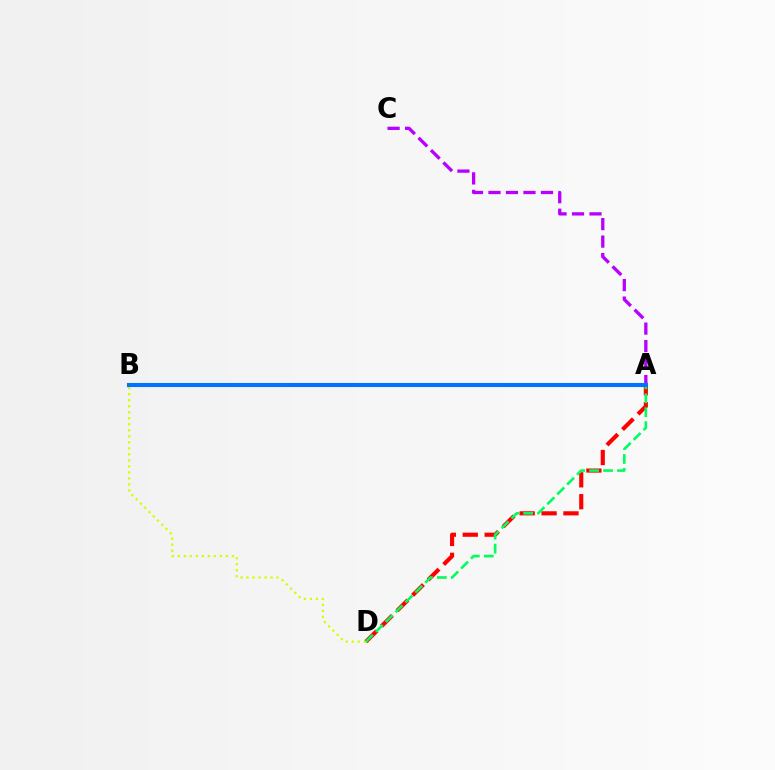{('B', 'D'): [{'color': '#d1ff00', 'line_style': 'dotted', 'thickness': 1.63}], ('A', 'D'): [{'color': '#ff0000', 'line_style': 'dashed', 'thickness': 2.98}, {'color': '#00ff5c', 'line_style': 'dashed', 'thickness': 1.89}], ('A', 'C'): [{'color': '#b900ff', 'line_style': 'dashed', 'thickness': 2.38}], ('A', 'B'): [{'color': '#0074ff', 'line_style': 'solid', 'thickness': 2.94}]}